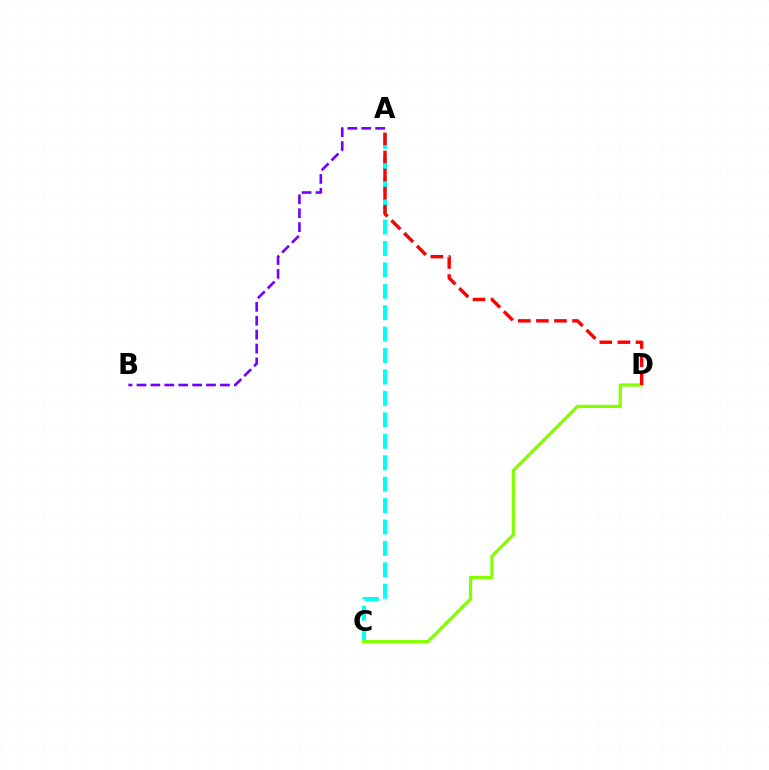{('A', 'B'): [{'color': '#7200ff', 'line_style': 'dashed', 'thickness': 1.89}], ('A', 'C'): [{'color': '#00fff6', 'line_style': 'dashed', 'thickness': 2.91}], ('C', 'D'): [{'color': '#84ff00', 'line_style': 'solid', 'thickness': 2.33}], ('A', 'D'): [{'color': '#ff0000', 'line_style': 'dashed', 'thickness': 2.46}]}